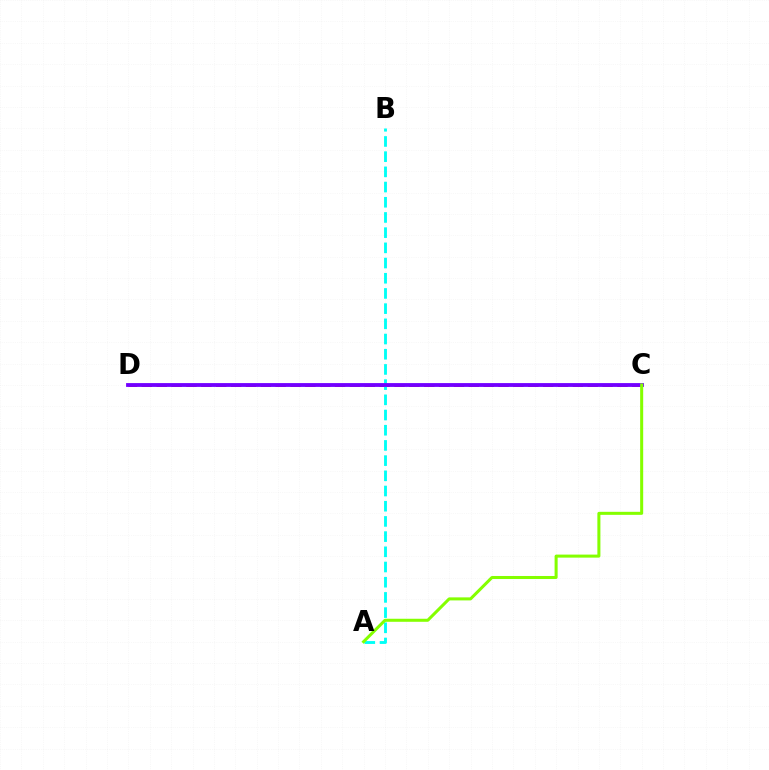{('C', 'D'): [{'color': '#ff0000', 'line_style': 'dashed', 'thickness': 2.02}, {'color': '#7200ff', 'line_style': 'solid', 'thickness': 2.75}], ('A', 'B'): [{'color': '#00fff6', 'line_style': 'dashed', 'thickness': 2.06}], ('A', 'C'): [{'color': '#84ff00', 'line_style': 'solid', 'thickness': 2.18}]}